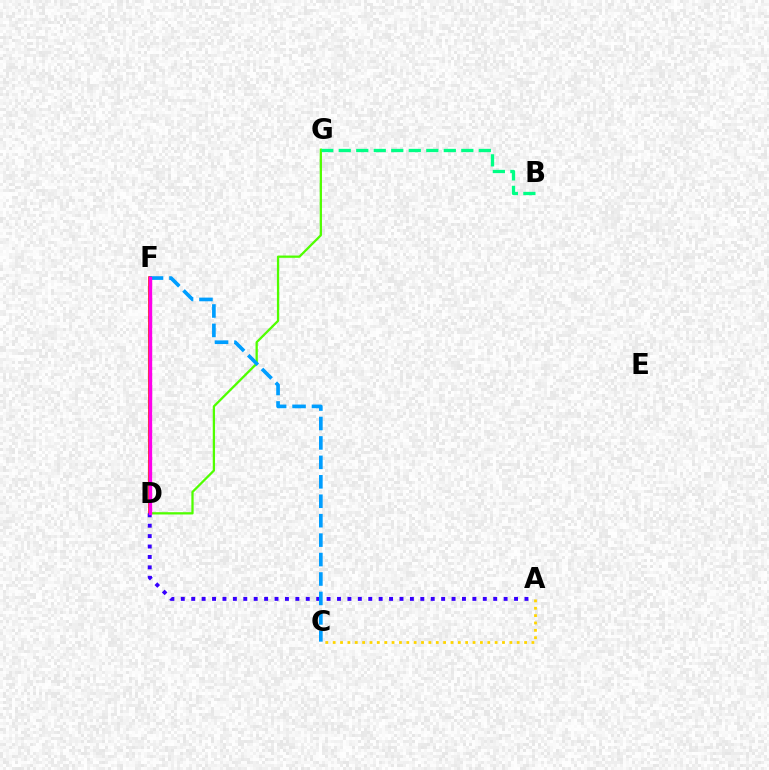{('D', 'G'): [{'color': '#4fff00', 'line_style': 'solid', 'thickness': 1.64}], ('B', 'G'): [{'color': '#00ff86', 'line_style': 'dashed', 'thickness': 2.38}], ('D', 'F'): [{'color': '#ff0000', 'line_style': 'solid', 'thickness': 2.55}, {'color': '#ff00ed', 'line_style': 'solid', 'thickness': 2.42}], ('A', 'D'): [{'color': '#3700ff', 'line_style': 'dotted', 'thickness': 2.83}], ('C', 'F'): [{'color': '#009eff', 'line_style': 'dashed', 'thickness': 2.64}], ('A', 'C'): [{'color': '#ffd500', 'line_style': 'dotted', 'thickness': 2.0}]}